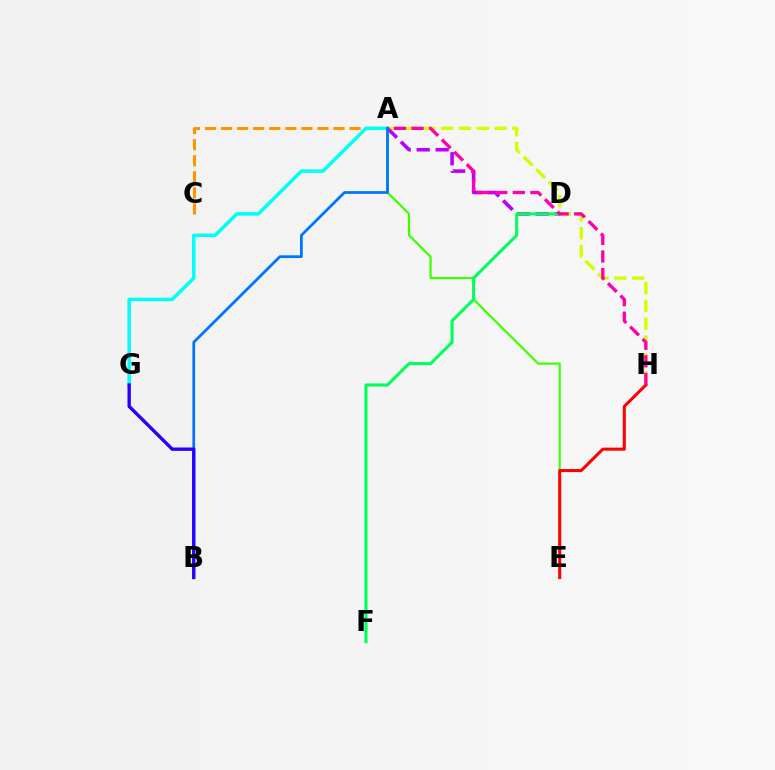{('A', 'H'): [{'color': '#d1ff00', 'line_style': 'dashed', 'thickness': 2.42}, {'color': '#ff00ac', 'line_style': 'dashed', 'thickness': 2.38}], ('A', 'E'): [{'color': '#3dff00', 'line_style': 'solid', 'thickness': 1.58}], ('A', 'D'): [{'color': '#b900ff', 'line_style': 'dashed', 'thickness': 2.57}], ('D', 'F'): [{'color': '#00ff5c', 'line_style': 'solid', 'thickness': 2.21}], ('A', 'C'): [{'color': '#ff9400', 'line_style': 'dashed', 'thickness': 2.18}], ('A', 'G'): [{'color': '#00fff6', 'line_style': 'solid', 'thickness': 2.53}], ('E', 'H'): [{'color': '#ff0000', 'line_style': 'solid', 'thickness': 2.19}], ('A', 'B'): [{'color': '#0074ff', 'line_style': 'solid', 'thickness': 1.98}], ('B', 'G'): [{'color': '#2500ff', 'line_style': 'solid', 'thickness': 2.41}]}